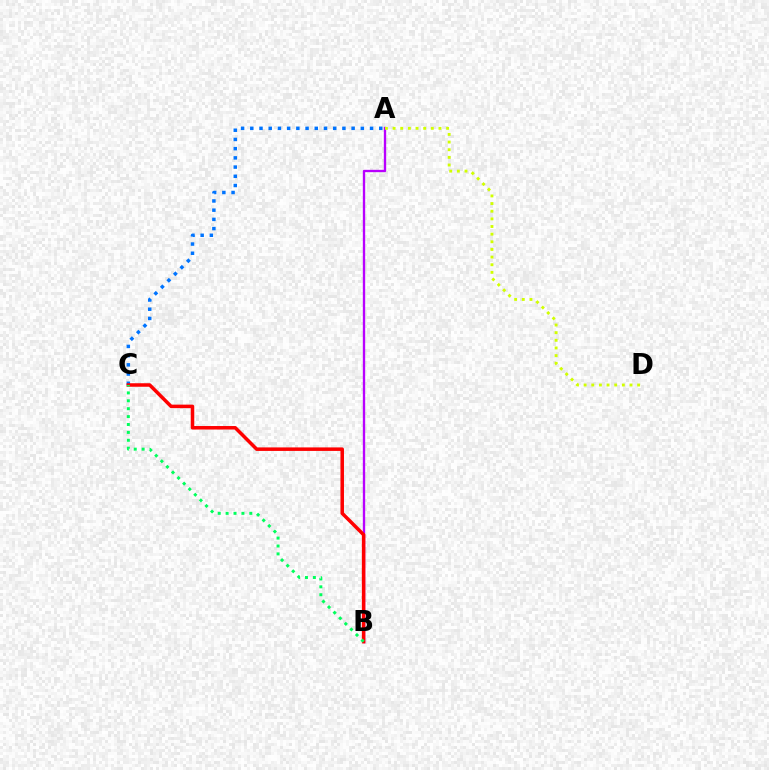{('A', 'B'): [{'color': '#b900ff', 'line_style': 'solid', 'thickness': 1.69}], ('A', 'C'): [{'color': '#0074ff', 'line_style': 'dotted', 'thickness': 2.5}], ('B', 'C'): [{'color': '#ff0000', 'line_style': 'solid', 'thickness': 2.53}, {'color': '#00ff5c', 'line_style': 'dotted', 'thickness': 2.15}], ('A', 'D'): [{'color': '#d1ff00', 'line_style': 'dotted', 'thickness': 2.08}]}